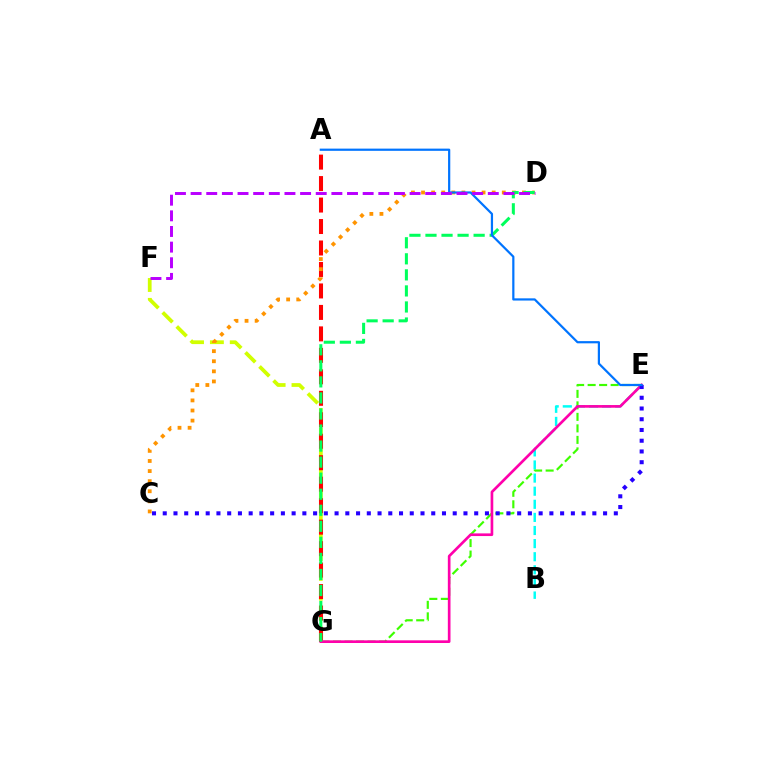{('F', 'G'): [{'color': '#d1ff00', 'line_style': 'dashed', 'thickness': 2.7}], ('A', 'G'): [{'color': '#ff0000', 'line_style': 'dashed', 'thickness': 2.92}], ('B', 'E'): [{'color': '#00fff6', 'line_style': 'dashed', 'thickness': 1.78}], ('E', 'G'): [{'color': '#3dff00', 'line_style': 'dashed', 'thickness': 1.56}, {'color': '#ff00ac', 'line_style': 'solid', 'thickness': 1.92}], ('C', 'D'): [{'color': '#ff9400', 'line_style': 'dotted', 'thickness': 2.74}], ('D', 'G'): [{'color': '#00ff5c', 'line_style': 'dashed', 'thickness': 2.18}], ('C', 'E'): [{'color': '#2500ff', 'line_style': 'dotted', 'thickness': 2.92}], ('A', 'E'): [{'color': '#0074ff', 'line_style': 'solid', 'thickness': 1.59}], ('D', 'F'): [{'color': '#b900ff', 'line_style': 'dashed', 'thickness': 2.12}]}